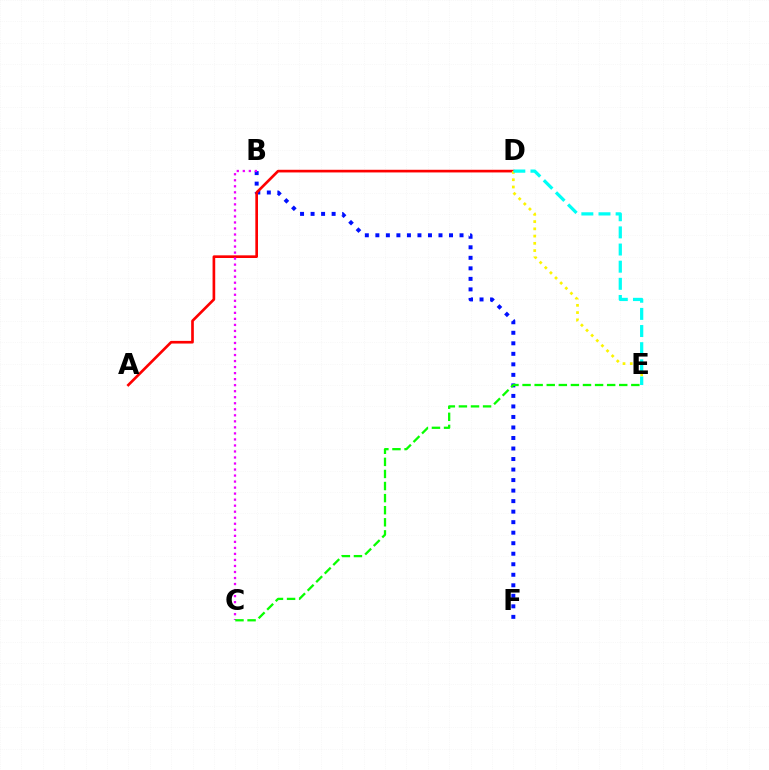{('B', 'F'): [{'color': '#0010ff', 'line_style': 'dotted', 'thickness': 2.86}], ('A', 'D'): [{'color': '#ff0000', 'line_style': 'solid', 'thickness': 1.92}], ('B', 'C'): [{'color': '#ee00ff', 'line_style': 'dotted', 'thickness': 1.64}], ('C', 'E'): [{'color': '#08ff00', 'line_style': 'dashed', 'thickness': 1.64}], ('D', 'E'): [{'color': '#fcf500', 'line_style': 'dotted', 'thickness': 1.97}, {'color': '#00fff6', 'line_style': 'dashed', 'thickness': 2.33}]}